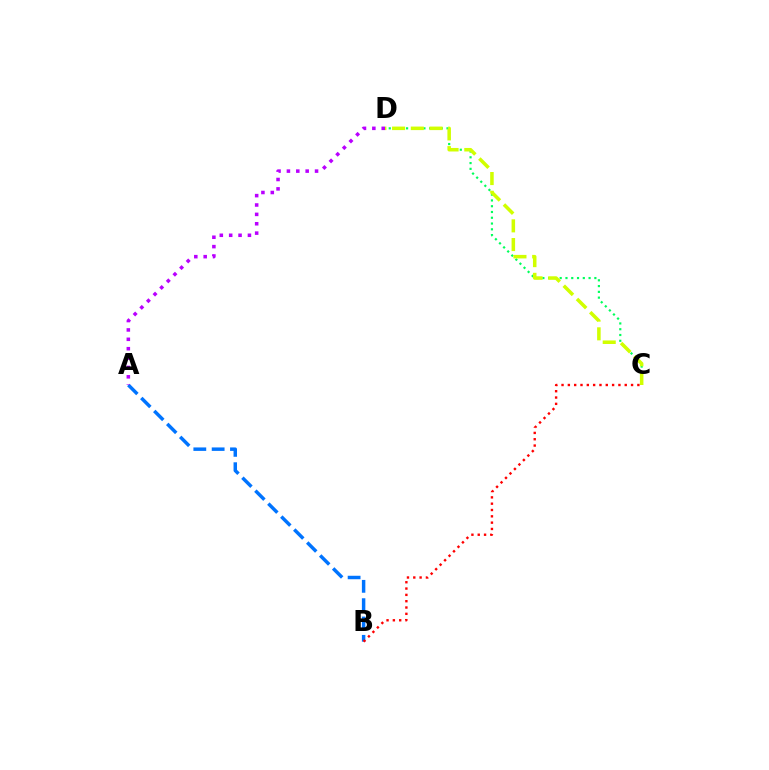{('A', 'B'): [{'color': '#0074ff', 'line_style': 'dashed', 'thickness': 2.49}], ('C', 'D'): [{'color': '#00ff5c', 'line_style': 'dotted', 'thickness': 1.57}, {'color': '#d1ff00', 'line_style': 'dashed', 'thickness': 2.54}], ('B', 'C'): [{'color': '#ff0000', 'line_style': 'dotted', 'thickness': 1.72}], ('A', 'D'): [{'color': '#b900ff', 'line_style': 'dotted', 'thickness': 2.55}]}